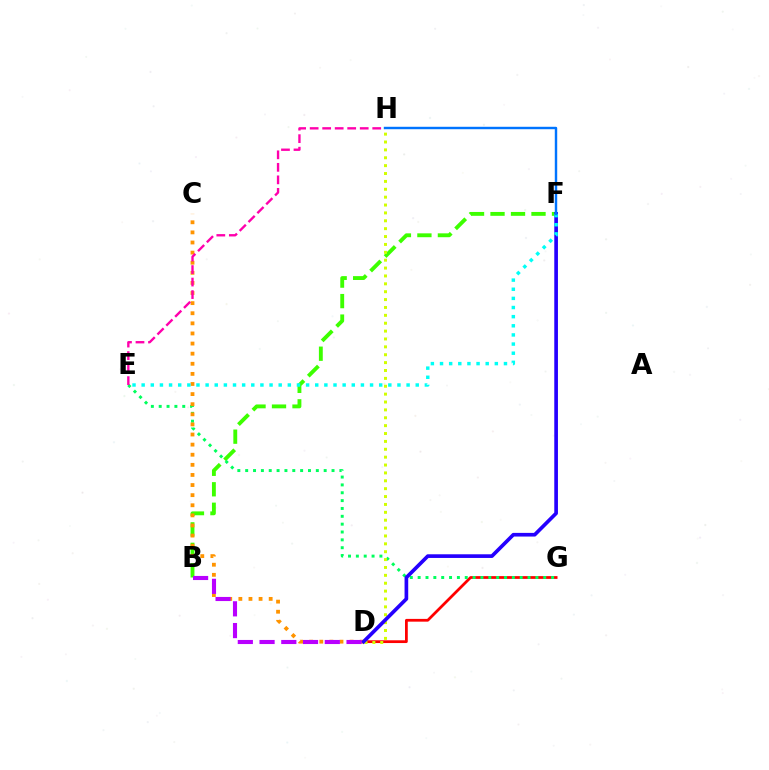{('D', 'G'): [{'color': '#ff0000', 'line_style': 'solid', 'thickness': 1.99}], ('B', 'F'): [{'color': '#3dff00', 'line_style': 'dashed', 'thickness': 2.78}], ('E', 'G'): [{'color': '#00ff5c', 'line_style': 'dotted', 'thickness': 2.13}], ('C', 'D'): [{'color': '#ff9400', 'line_style': 'dotted', 'thickness': 2.75}], ('D', 'H'): [{'color': '#d1ff00', 'line_style': 'dotted', 'thickness': 2.14}], ('D', 'F'): [{'color': '#2500ff', 'line_style': 'solid', 'thickness': 2.64}], ('E', 'F'): [{'color': '#00fff6', 'line_style': 'dotted', 'thickness': 2.48}], ('E', 'H'): [{'color': '#ff00ac', 'line_style': 'dashed', 'thickness': 1.7}], ('B', 'D'): [{'color': '#b900ff', 'line_style': 'dashed', 'thickness': 2.95}], ('F', 'H'): [{'color': '#0074ff', 'line_style': 'solid', 'thickness': 1.75}]}